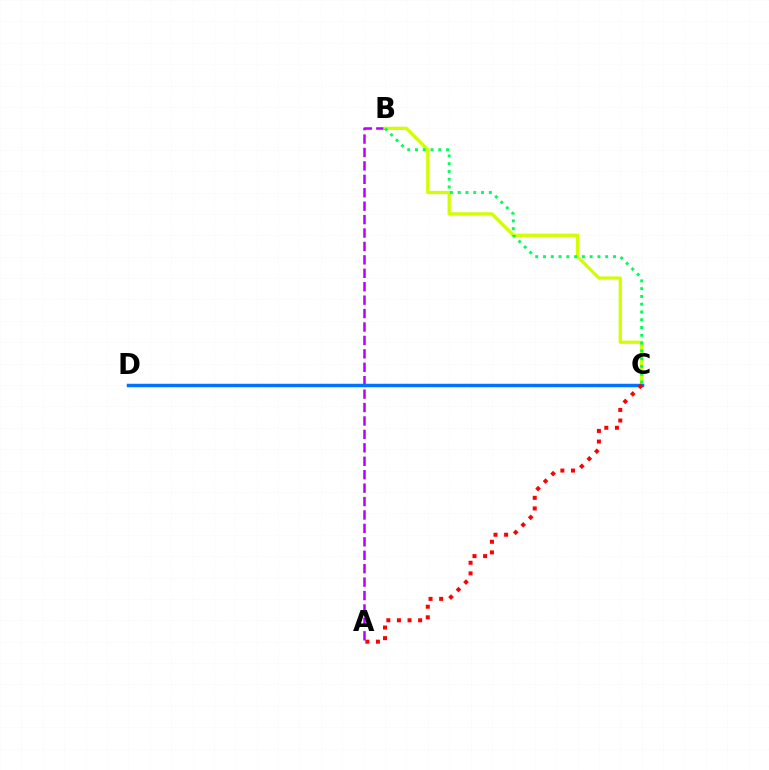{('A', 'B'): [{'color': '#b900ff', 'line_style': 'dashed', 'thickness': 1.82}], ('B', 'C'): [{'color': '#d1ff00', 'line_style': 'solid', 'thickness': 2.36}, {'color': '#00ff5c', 'line_style': 'dotted', 'thickness': 2.11}], ('C', 'D'): [{'color': '#0074ff', 'line_style': 'solid', 'thickness': 2.51}], ('A', 'C'): [{'color': '#ff0000', 'line_style': 'dotted', 'thickness': 2.88}]}